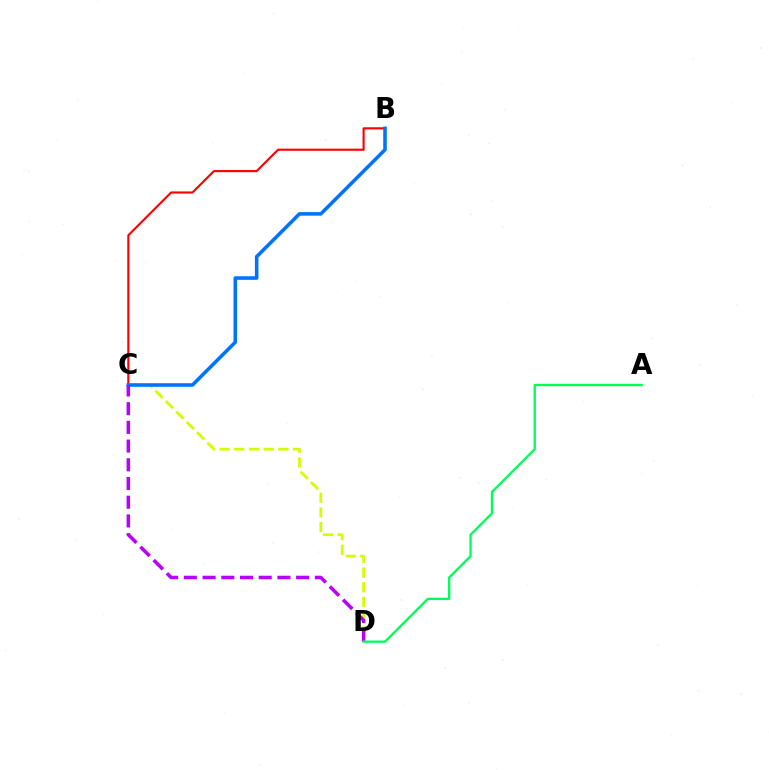{('B', 'C'): [{'color': '#ff0000', 'line_style': 'solid', 'thickness': 1.54}, {'color': '#0074ff', 'line_style': 'solid', 'thickness': 2.57}], ('C', 'D'): [{'color': '#d1ff00', 'line_style': 'dashed', 'thickness': 2.0}, {'color': '#b900ff', 'line_style': 'dashed', 'thickness': 2.54}], ('A', 'D'): [{'color': '#00ff5c', 'line_style': 'solid', 'thickness': 1.68}]}